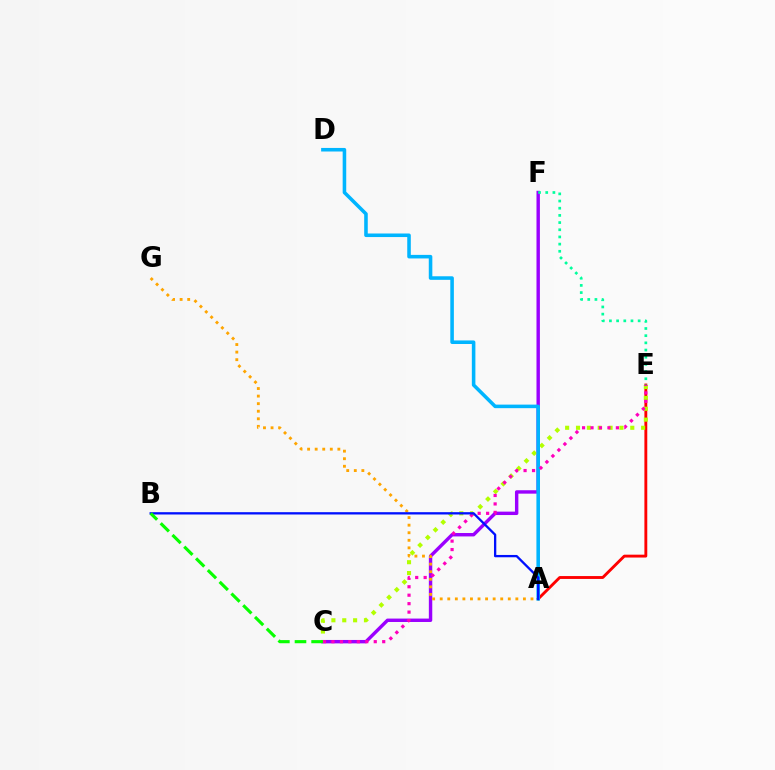{('C', 'F'): [{'color': '#9b00ff', 'line_style': 'solid', 'thickness': 2.46}], ('A', 'E'): [{'color': '#ff0000', 'line_style': 'solid', 'thickness': 2.07}], ('C', 'E'): [{'color': '#b3ff00', 'line_style': 'dotted', 'thickness': 2.95}, {'color': '#ff00bd', 'line_style': 'dotted', 'thickness': 2.3}], ('A', 'D'): [{'color': '#00b5ff', 'line_style': 'solid', 'thickness': 2.56}], ('A', 'G'): [{'color': '#ffa500', 'line_style': 'dotted', 'thickness': 2.06}], ('A', 'B'): [{'color': '#0010ff', 'line_style': 'solid', 'thickness': 1.66}], ('B', 'C'): [{'color': '#08ff00', 'line_style': 'dashed', 'thickness': 2.26}], ('E', 'F'): [{'color': '#00ff9d', 'line_style': 'dotted', 'thickness': 1.95}]}